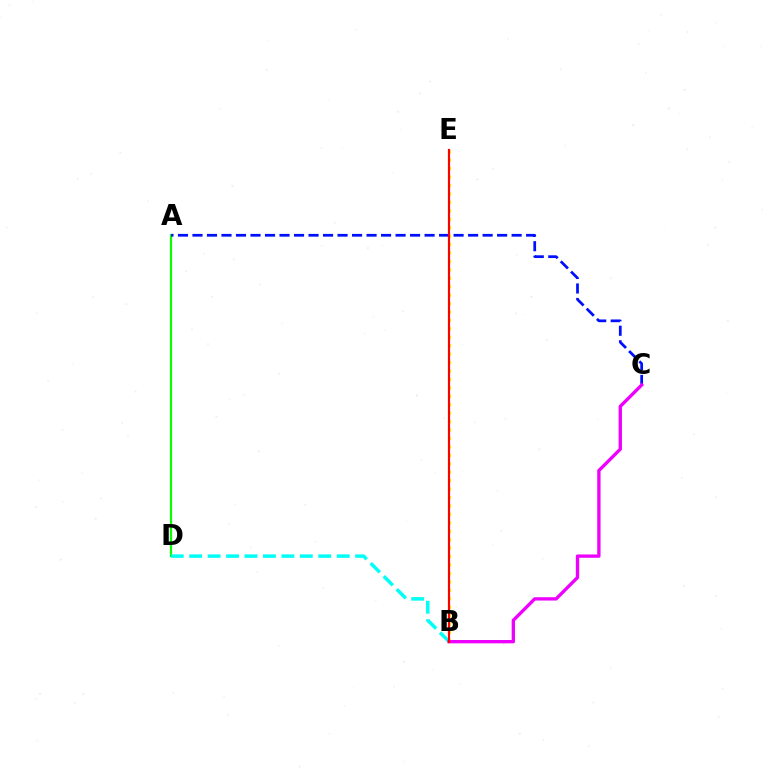{('A', 'D'): [{'color': '#08ff00', 'line_style': 'solid', 'thickness': 1.56}], ('B', 'E'): [{'color': '#fcf500', 'line_style': 'dotted', 'thickness': 2.29}, {'color': '#ff0000', 'line_style': 'solid', 'thickness': 1.57}], ('B', 'D'): [{'color': '#00fff6', 'line_style': 'dashed', 'thickness': 2.5}], ('A', 'C'): [{'color': '#0010ff', 'line_style': 'dashed', 'thickness': 1.97}], ('B', 'C'): [{'color': '#ee00ff', 'line_style': 'solid', 'thickness': 2.4}]}